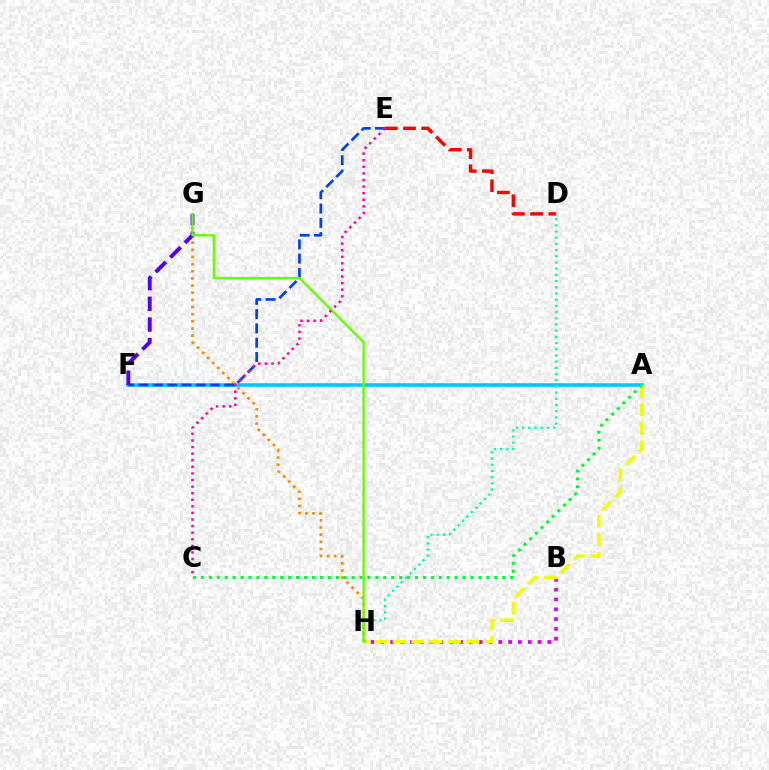{('G', 'H'): [{'color': '#ff8800', 'line_style': 'dotted', 'thickness': 1.94}, {'color': '#66ff00', 'line_style': 'solid', 'thickness': 1.72}], ('A', 'F'): [{'color': '#00c7ff', 'line_style': 'solid', 'thickness': 2.56}], ('B', 'H'): [{'color': '#d600ff', 'line_style': 'dotted', 'thickness': 2.67}], ('E', 'F'): [{'color': '#003fff', 'line_style': 'dashed', 'thickness': 1.94}], ('D', 'E'): [{'color': '#ff0000', 'line_style': 'dashed', 'thickness': 2.47}], ('A', 'H'): [{'color': '#eeff00', 'line_style': 'dashed', 'thickness': 2.51}], ('D', 'H'): [{'color': '#00ffaf', 'line_style': 'dotted', 'thickness': 1.68}], ('A', 'C'): [{'color': '#00ff27', 'line_style': 'dotted', 'thickness': 2.15}], ('F', 'G'): [{'color': '#4f00ff', 'line_style': 'dashed', 'thickness': 2.81}], ('C', 'E'): [{'color': '#ff00a0', 'line_style': 'dotted', 'thickness': 1.79}]}